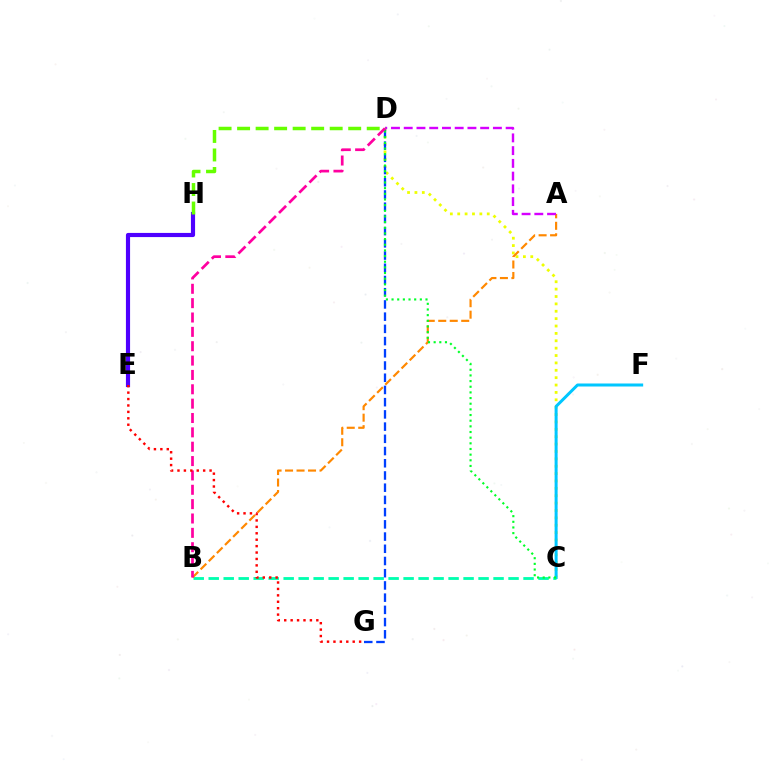{('C', 'D'): [{'color': '#eeff00', 'line_style': 'dotted', 'thickness': 2.0}, {'color': '#00ff27', 'line_style': 'dotted', 'thickness': 1.54}], ('E', 'H'): [{'color': '#4f00ff', 'line_style': 'solid', 'thickness': 2.98}], ('C', 'F'): [{'color': '#00c7ff', 'line_style': 'solid', 'thickness': 2.16}], ('B', 'C'): [{'color': '#00ffaf', 'line_style': 'dashed', 'thickness': 2.04}], ('A', 'B'): [{'color': '#ff8800', 'line_style': 'dashed', 'thickness': 1.56}], ('D', 'G'): [{'color': '#003fff', 'line_style': 'dashed', 'thickness': 1.66}], ('A', 'D'): [{'color': '#d600ff', 'line_style': 'dashed', 'thickness': 1.73}], ('B', 'D'): [{'color': '#ff00a0', 'line_style': 'dashed', 'thickness': 1.95}], ('D', 'H'): [{'color': '#66ff00', 'line_style': 'dashed', 'thickness': 2.52}], ('E', 'G'): [{'color': '#ff0000', 'line_style': 'dotted', 'thickness': 1.74}]}